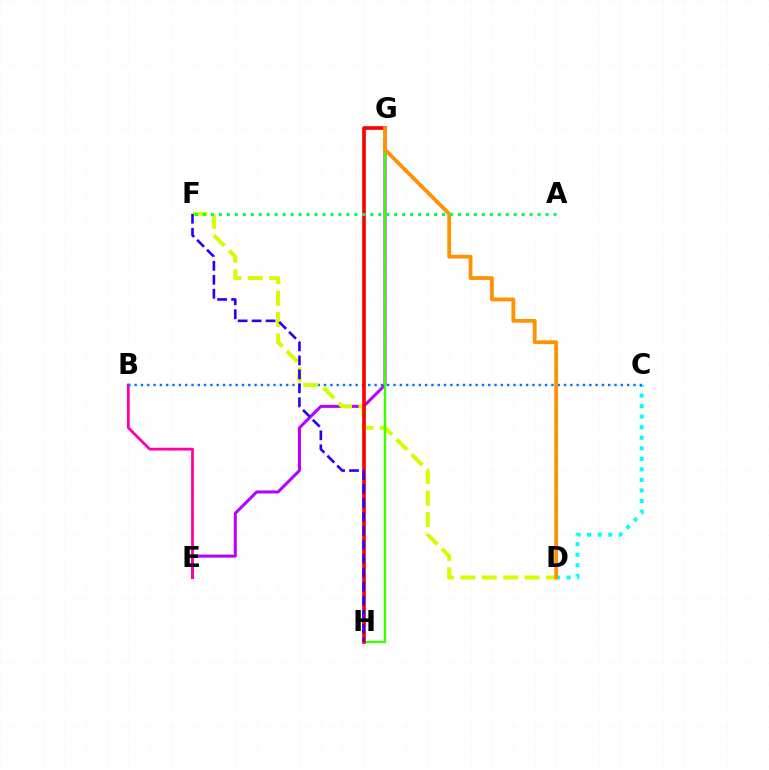{('C', 'D'): [{'color': '#00fff6', 'line_style': 'dotted', 'thickness': 2.86}], ('E', 'G'): [{'color': '#b900ff', 'line_style': 'solid', 'thickness': 2.17}], ('B', 'E'): [{'color': '#ff00ac', 'line_style': 'solid', 'thickness': 2.0}], ('B', 'C'): [{'color': '#0074ff', 'line_style': 'dotted', 'thickness': 1.72}], ('D', 'F'): [{'color': '#d1ff00', 'line_style': 'dashed', 'thickness': 2.91}], ('G', 'H'): [{'color': '#3dff00', 'line_style': 'solid', 'thickness': 1.74}, {'color': '#ff0000', 'line_style': 'solid', 'thickness': 2.63}], ('F', 'H'): [{'color': '#2500ff', 'line_style': 'dashed', 'thickness': 1.9}], ('D', 'G'): [{'color': '#ff9400', 'line_style': 'solid', 'thickness': 2.74}], ('A', 'F'): [{'color': '#00ff5c', 'line_style': 'dotted', 'thickness': 2.16}]}